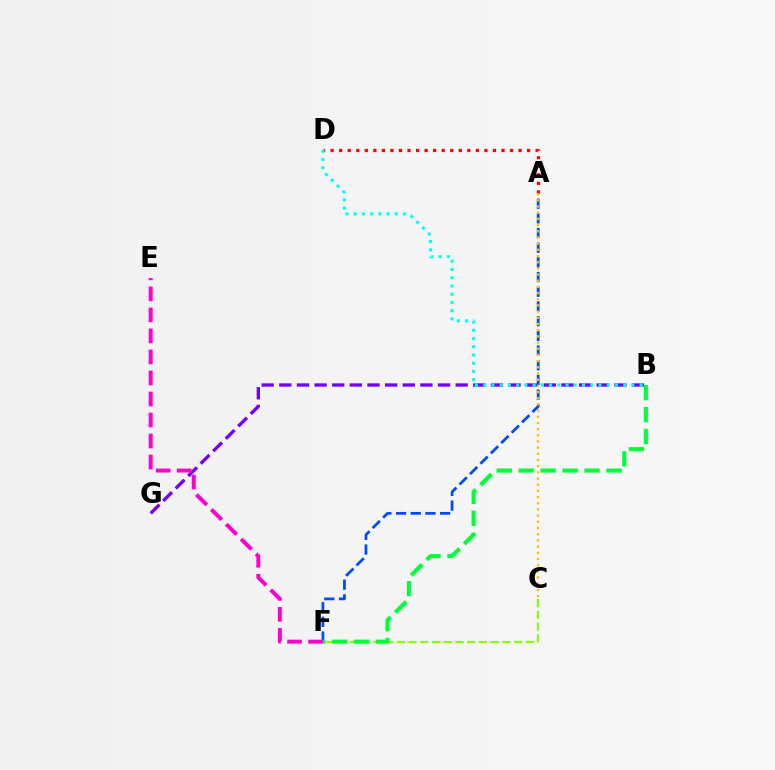{('B', 'G'): [{'color': '#7200ff', 'line_style': 'dashed', 'thickness': 2.4}], ('A', 'F'): [{'color': '#004bff', 'line_style': 'dashed', 'thickness': 1.99}], ('C', 'F'): [{'color': '#84ff00', 'line_style': 'dashed', 'thickness': 1.59}], ('B', 'F'): [{'color': '#00ff39', 'line_style': 'dashed', 'thickness': 2.98}], ('A', 'D'): [{'color': '#ff0000', 'line_style': 'dotted', 'thickness': 2.32}], ('A', 'C'): [{'color': '#ffbd00', 'line_style': 'dotted', 'thickness': 1.68}], ('E', 'F'): [{'color': '#ff00cf', 'line_style': 'dashed', 'thickness': 2.86}], ('B', 'D'): [{'color': '#00fff6', 'line_style': 'dotted', 'thickness': 2.24}]}